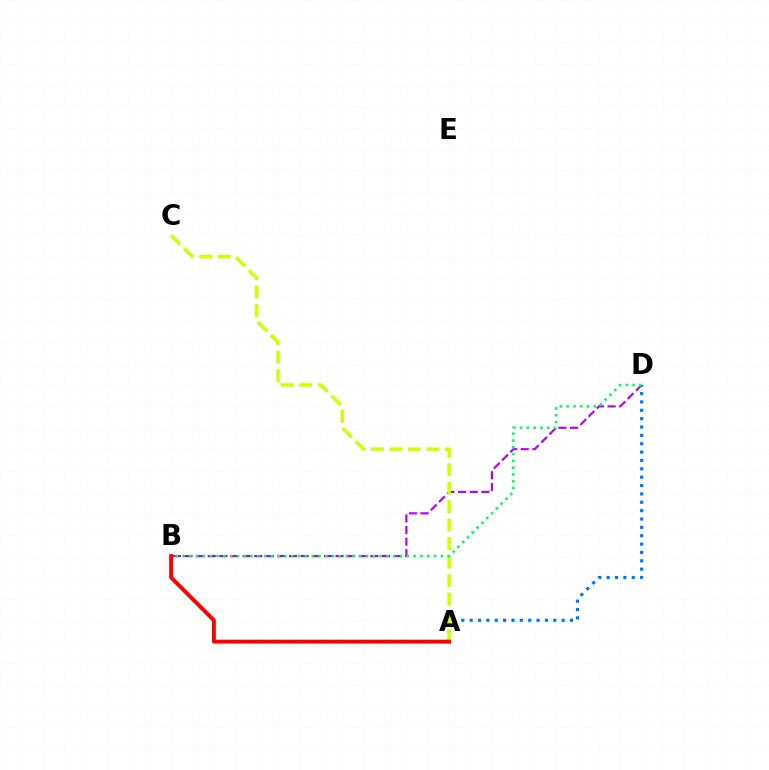{('B', 'D'): [{'color': '#b900ff', 'line_style': 'dashed', 'thickness': 1.58}, {'color': '#00ff5c', 'line_style': 'dotted', 'thickness': 1.85}], ('A', 'D'): [{'color': '#0074ff', 'line_style': 'dotted', 'thickness': 2.27}], ('A', 'C'): [{'color': '#d1ff00', 'line_style': 'dashed', 'thickness': 2.51}], ('A', 'B'): [{'color': '#ff0000', 'line_style': 'solid', 'thickness': 2.81}]}